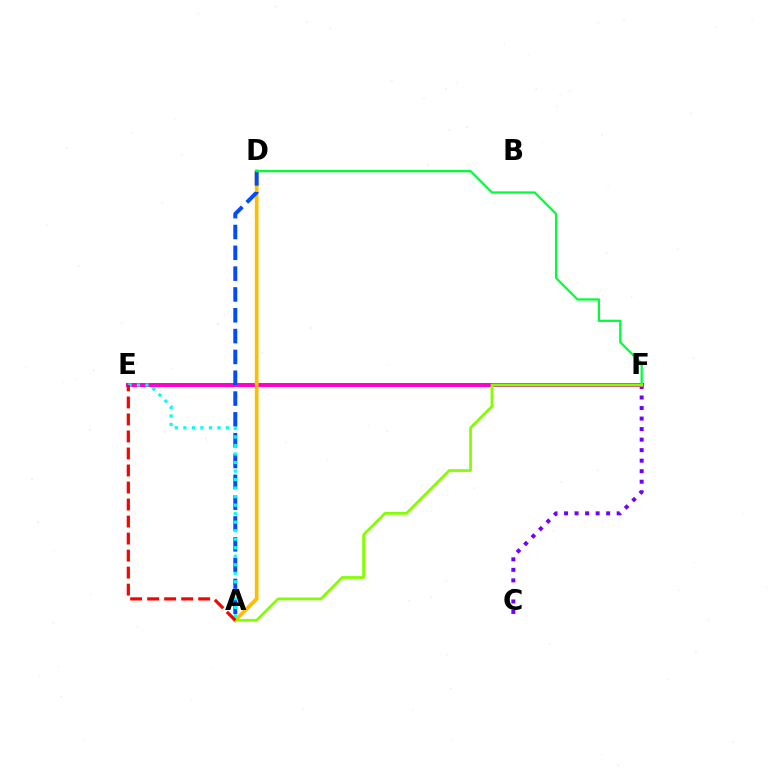{('C', 'F'): [{'color': '#7200ff', 'line_style': 'dotted', 'thickness': 2.86}], ('E', 'F'): [{'color': '#ff00cf', 'line_style': 'solid', 'thickness': 2.86}], ('A', 'D'): [{'color': '#ffbd00', 'line_style': 'solid', 'thickness': 2.68}, {'color': '#004bff', 'line_style': 'dashed', 'thickness': 2.83}], ('D', 'F'): [{'color': '#00ff39', 'line_style': 'solid', 'thickness': 1.63}], ('A', 'E'): [{'color': '#00fff6', 'line_style': 'dotted', 'thickness': 2.31}, {'color': '#ff0000', 'line_style': 'dashed', 'thickness': 2.31}], ('A', 'F'): [{'color': '#84ff00', 'line_style': 'solid', 'thickness': 2.0}]}